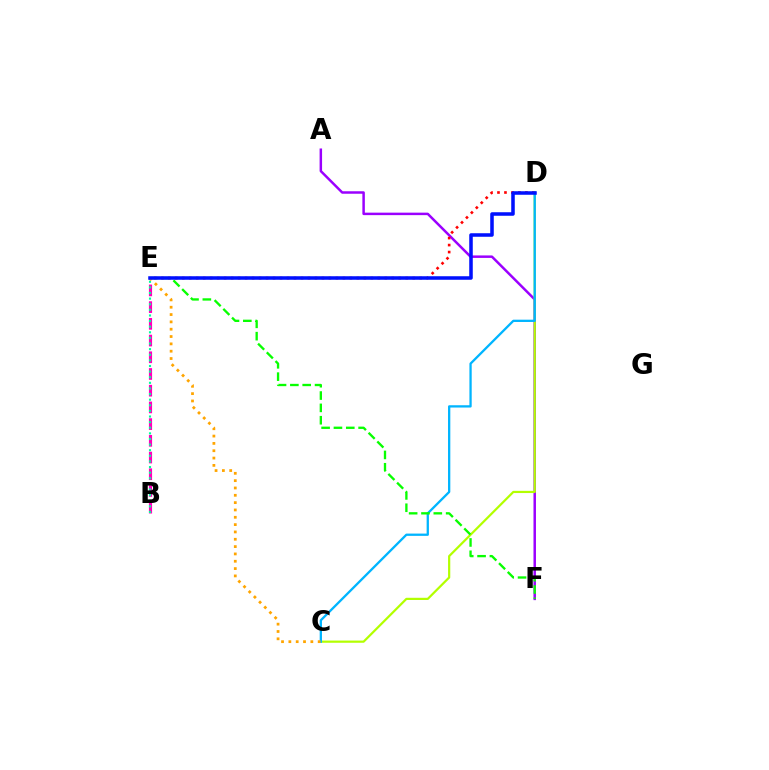{('A', 'F'): [{'color': '#9b00ff', 'line_style': 'solid', 'thickness': 1.79}], ('B', 'E'): [{'color': '#ff00bd', 'line_style': 'dashed', 'thickness': 2.27}, {'color': '#00ff9d', 'line_style': 'dotted', 'thickness': 1.53}], ('D', 'E'): [{'color': '#ff0000', 'line_style': 'dotted', 'thickness': 1.9}, {'color': '#0010ff', 'line_style': 'solid', 'thickness': 2.55}], ('C', 'D'): [{'color': '#b3ff00', 'line_style': 'solid', 'thickness': 1.59}, {'color': '#00b5ff', 'line_style': 'solid', 'thickness': 1.65}], ('E', 'F'): [{'color': '#08ff00', 'line_style': 'dashed', 'thickness': 1.68}], ('C', 'E'): [{'color': '#ffa500', 'line_style': 'dotted', 'thickness': 1.99}]}